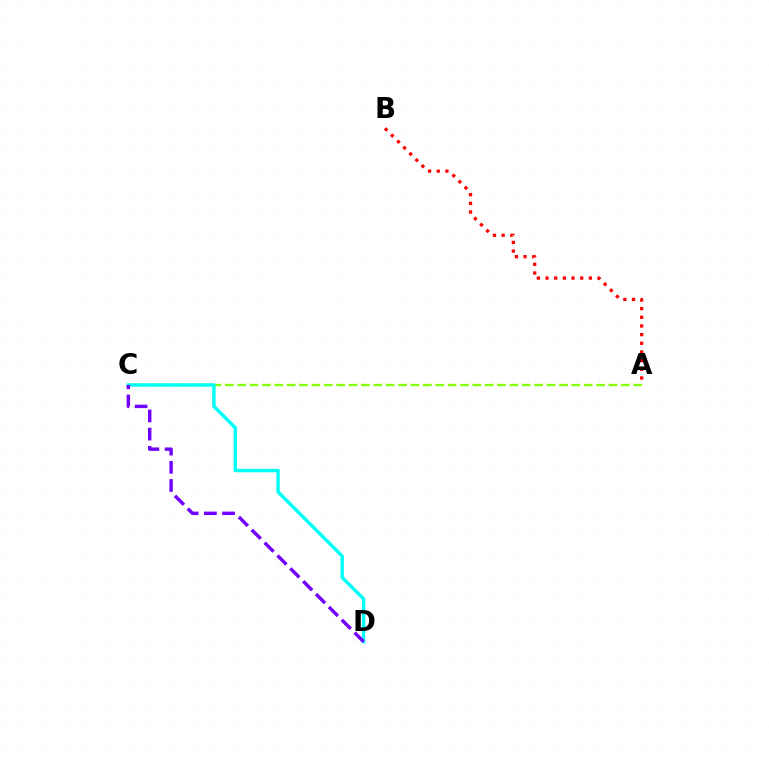{('A', 'C'): [{'color': '#84ff00', 'line_style': 'dashed', 'thickness': 1.68}], ('A', 'B'): [{'color': '#ff0000', 'line_style': 'dotted', 'thickness': 2.35}], ('C', 'D'): [{'color': '#00fff6', 'line_style': 'solid', 'thickness': 2.48}, {'color': '#7200ff', 'line_style': 'dashed', 'thickness': 2.47}]}